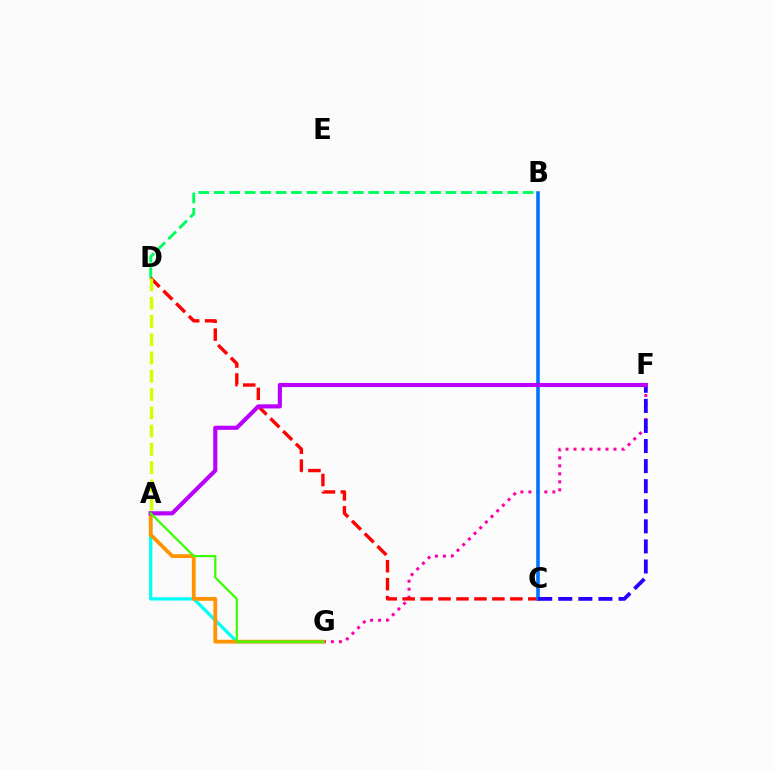{('B', 'D'): [{'color': '#00ff5c', 'line_style': 'dashed', 'thickness': 2.1}], ('A', 'G'): [{'color': '#00fff6', 'line_style': 'solid', 'thickness': 2.36}, {'color': '#ff9400', 'line_style': 'solid', 'thickness': 2.73}, {'color': '#3dff00', 'line_style': 'solid', 'thickness': 1.6}], ('F', 'G'): [{'color': '#ff00ac', 'line_style': 'dotted', 'thickness': 2.17}], ('C', 'D'): [{'color': '#ff0000', 'line_style': 'dashed', 'thickness': 2.44}], ('B', 'C'): [{'color': '#0074ff', 'line_style': 'solid', 'thickness': 2.58}], ('C', 'F'): [{'color': '#2500ff', 'line_style': 'dashed', 'thickness': 2.73}], ('A', 'F'): [{'color': '#b900ff', 'line_style': 'solid', 'thickness': 2.97}], ('A', 'D'): [{'color': '#d1ff00', 'line_style': 'dashed', 'thickness': 2.48}]}